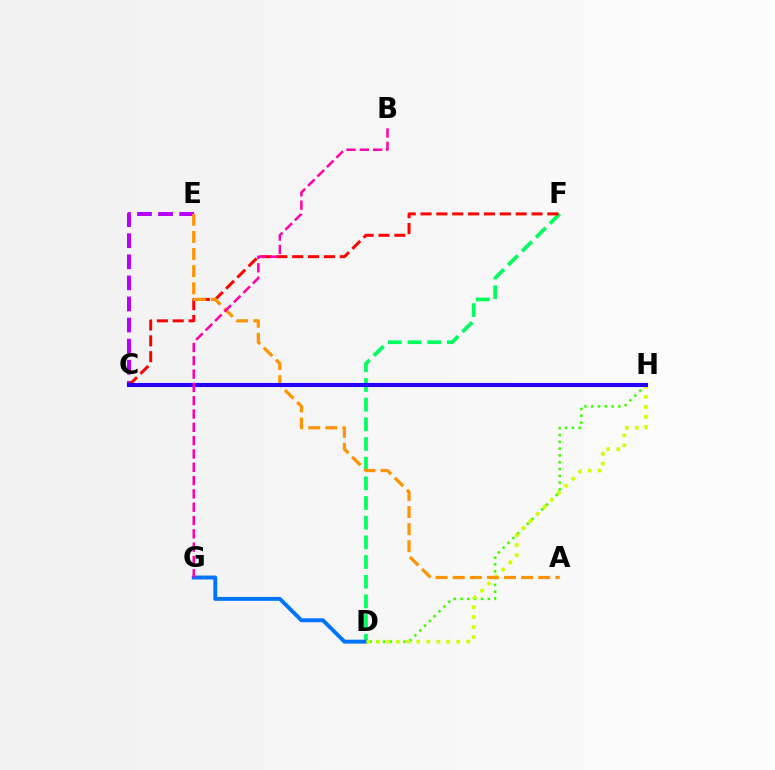{('D', 'H'): [{'color': '#3dff00', 'line_style': 'dotted', 'thickness': 1.85}, {'color': '#d1ff00', 'line_style': 'dotted', 'thickness': 2.71}], ('D', 'F'): [{'color': '#00ff5c', 'line_style': 'dashed', 'thickness': 2.67}], ('C', 'H'): [{'color': '#00fff6', 'line_style': 'solid', 'thickness': 1.9}, {'color': '#2500ff', 'line_style': 'solid', 'thickness': 2.95}], ('D', 'G'): [{'color': '#0074ff', 'line_style': 'solid', 'thickness': 2.82}], ('C', 'E'): [{'color': '#b900ff', 'line_style': 'dashed', 'thickness': 2.86}], ('C', 'F'): [{'color': '#ff0000', 'line_style': 'dashed', 'thickness': 2.15}], ('A', 'E'): [{'color': '#ff9400', 'line_style': 'dashed', 'thickness': 2.32}], ('B', 'G'): [{'color': '#ff00ac', 'line_style': 'dashed', 'thickness': 1.81}]}